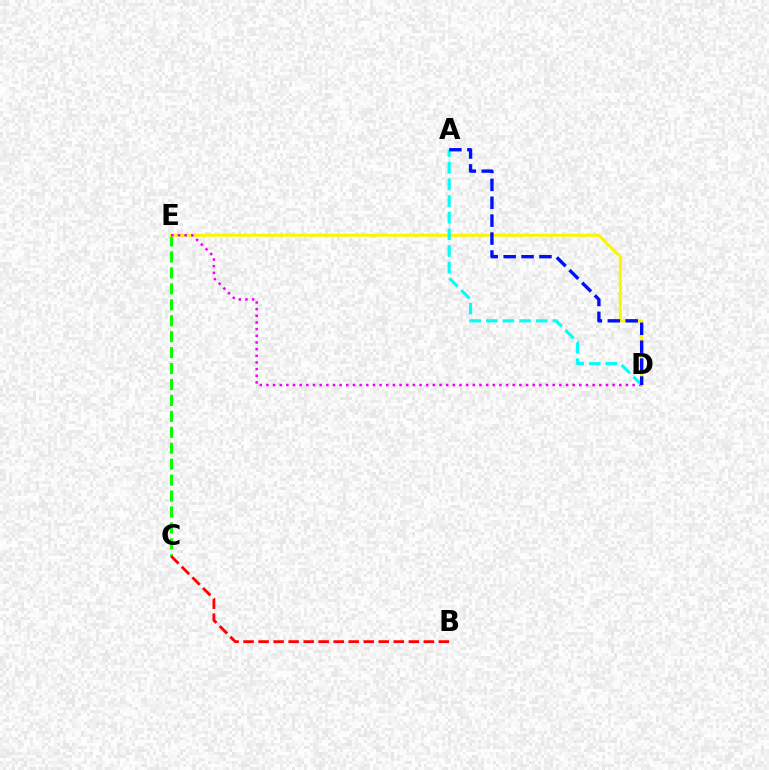{('C', 'E'): [{'color': '#08ff00', 'line_style': 'dashed', 'thickness': 2.17}], ('B', 'C'): [{'color': '#ff0000', 'line_style': 'dashed', 'thickness': 2.04}], ('D', 'E'): [{'color': '#fcf500', 'line_style': 'solid', 'thickness': 2.14}, {'color': '#ee00ff', 'line_style': 'dotted', 'thickness': 1.81}], ('A', 'D'): [{'color': '#00fff6', 'line_style': 'dashed', 'thickness': 2.26}, {'color': '#0010ff', 'line_style': 'dashed', 'thickness': 2.43}]}